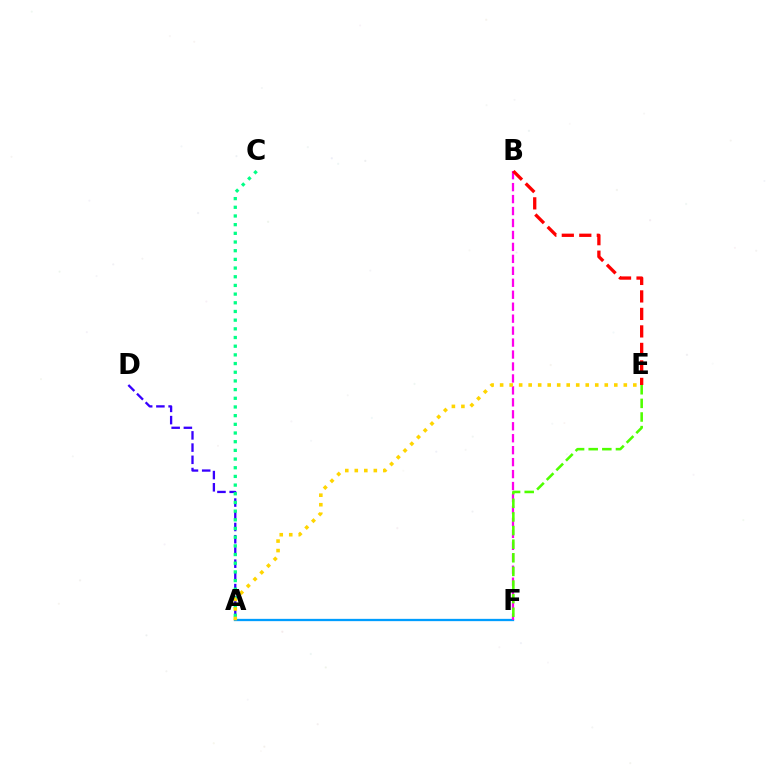{('A', 'D'): [{'color': '#3700ff', 'line_style': 'dashed', 'thickness': 1.66}], ('A', 'C'): [{'color': '#00ff86', 'line_style': 'dotted', 'thickness': 2.36}], ('A', 'F'): [{'color': '#009eff', 'line_style': 'solid', 'thickness': 1.65}], ('B', 'F'): [{'color': '#ff00ed', 'line_style': 'dashed', 'thickness': 1.62}], ('A', 'E'): [{'color': '#ffd500', 'line_style': 'dotted', 'thickness': 2.58}], ('E', 'F'): [{'color': '#4fff00', 'line_style': 'dashed', 'thickness': 1.85}], ('B', 'E'): [{'color': '#ff0000', 'line_style': 'dashed', 'thickness': 2.38}]}